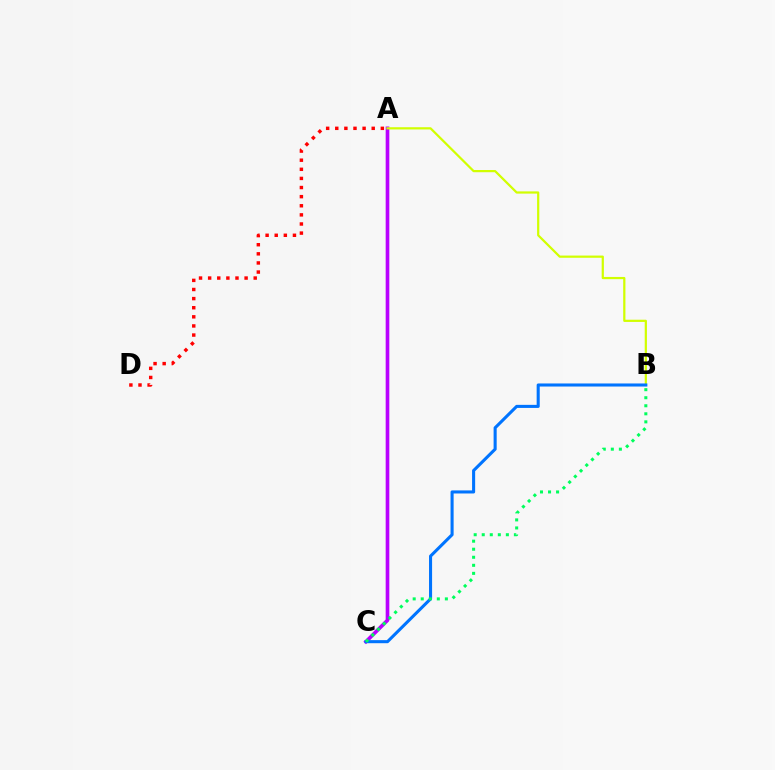{('A', 'D'): [{'color': '#ff0000', 'line_style': 'dotted', 'thickness': 2.48}], ('A', 'C'): [{'color': '#b900ff', 'line_style': 'solid', 'thickness': 2.63}], ('A', 'B'): [{'color': '#d1ff00', 'line_style': 'solid', 'thickness': 1.6}], ('B', 'C'): [{'color': '#0074ff', 'line_style': 'solid', 'thickness': 2.21}, {'color': '#00ff5c', 'line_style': 'dotted', 'thickness': 2.19}]}